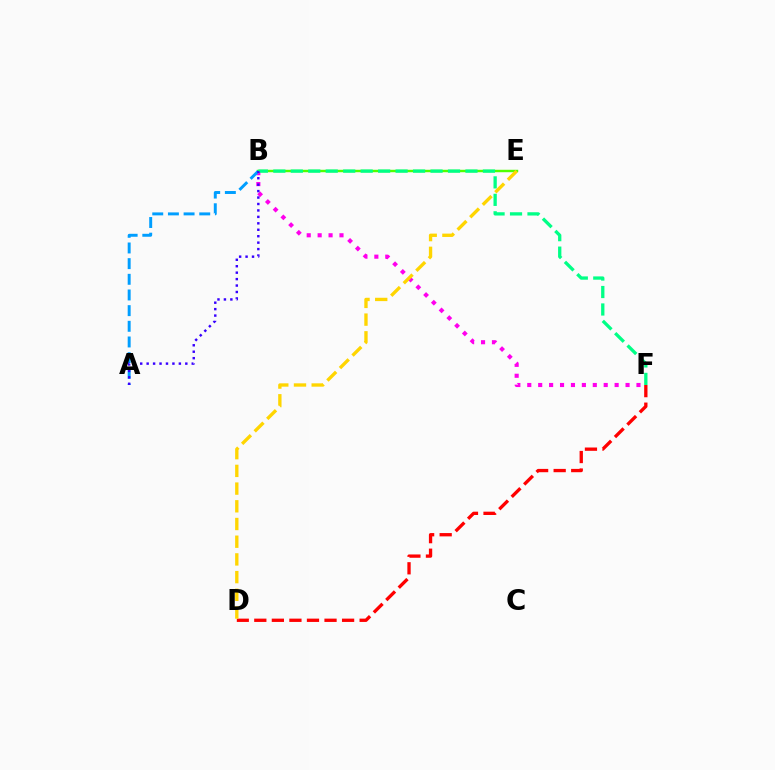{('B', 'E'): [{'color': '#4fff00', 'line_style': 'solid', 'thickness': 1.76}], ('B', 'F'): [{'color': '#ff00ed', 'line_style': 'dotted', 'thickness': 2.97}, {'color': '#00ff86', 'line_style': 'dashed', 'thickness': 2.37}], ('D', 'F'): [{'color': '#ff0000', 'line_style': 'dashed', 'thickness': 2.38}], ('D', 'E'): [{'color': '#ffd500', 'line_style': 'dashed', 'thickness': 2.41}], ('A', 'B'): [{'color': '#009eff', 'line_style': 'dashed', 'thickness': 2.13}, {'color': '#3700ff', 'line_style': 'dotted', 'thickness': 1.75}]}